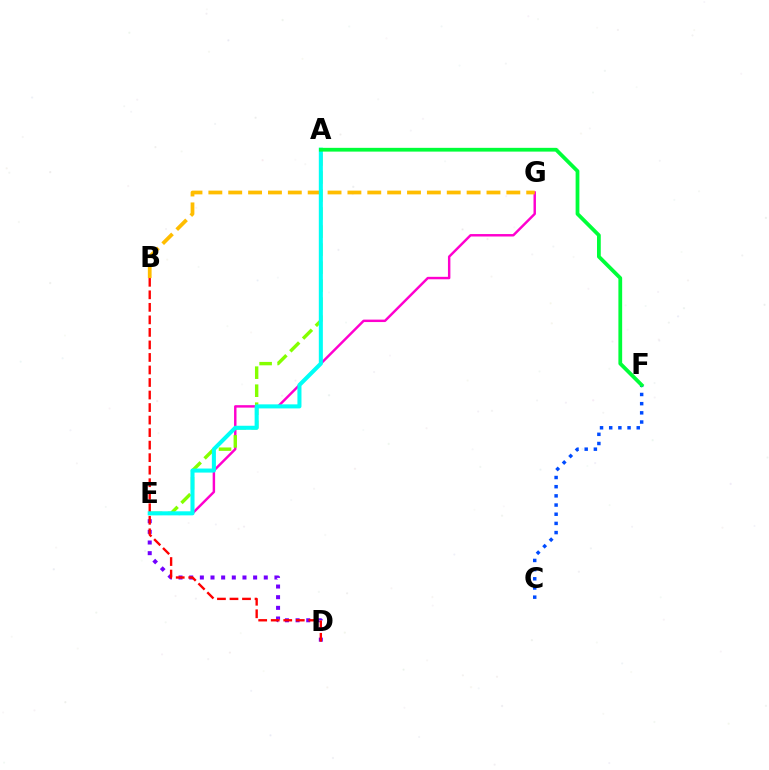{('E', 'G'): [{'color': '#ff00cf', 'line_style': 'solid', 'thickness': 1.76}], ('B', 'G'): [{'color': '#ffbd00', 'line_style': 'dashed', 'thickness': 2.7}], ('C', 'F'): [{'color': '#004bff', 'line_style': 'dotted', 'thickness': 2.49}], ('A', 'E'): [{'color': '#84ff00', 'line_style': 'dashed', 'thickness': 2.45}, {'color': '#00fff6', 'line_style': 'solid', 'thickness': 2.92}], ('D', 'E'): [{'color': '#7200ff', 'line_style': 'dotted', 'thickness': 2.9}], ('B', 'D'): [{'color': '#ff0000', 'line_style': 'dashed', 'thickness': 1.7}], ('A', 'F'): [{'color': '#00ff39', 'line_style': 'solid', 'thickness': 2.71}]}